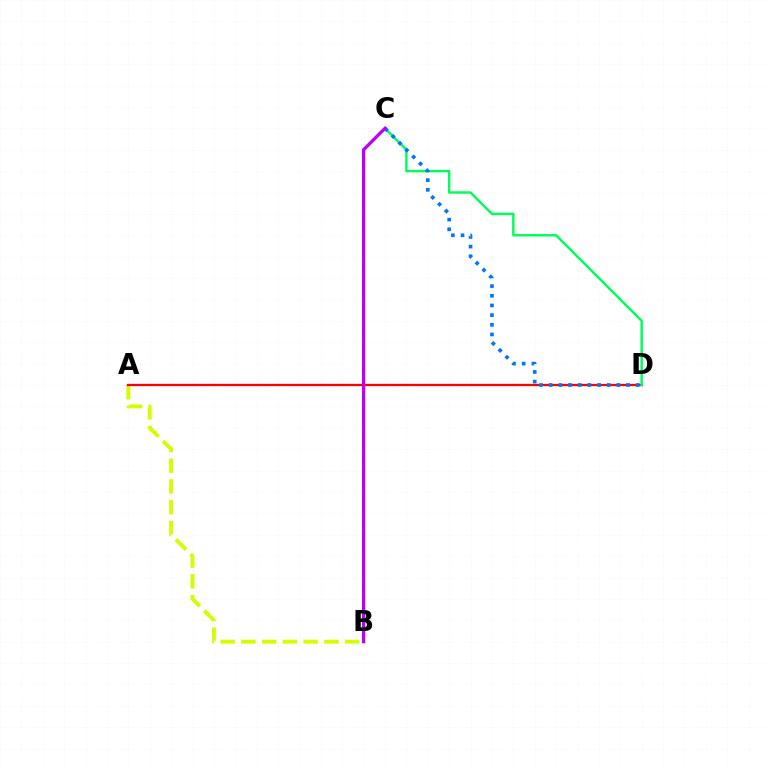{('A', 'B'): [{'color': '#d1ff00', 'line_style': 'dashed', 'thickness': 2.82}], ('A', 'D'): [{'color': '#ff0000', 'line_style': 'solid', 'thickness': 1.65}], ('C', 'D'): [{'color': '#00ff5c', 'line_style': 'solid', 'thickness': 1.77}, {'color': '#0074ff', 'line_style': 'dotted', 'thickness': 2.63}], ('B', 'C'): [{'color': '#b900ff', 'line_style': 'solid', 'thickness': 2.35}]}